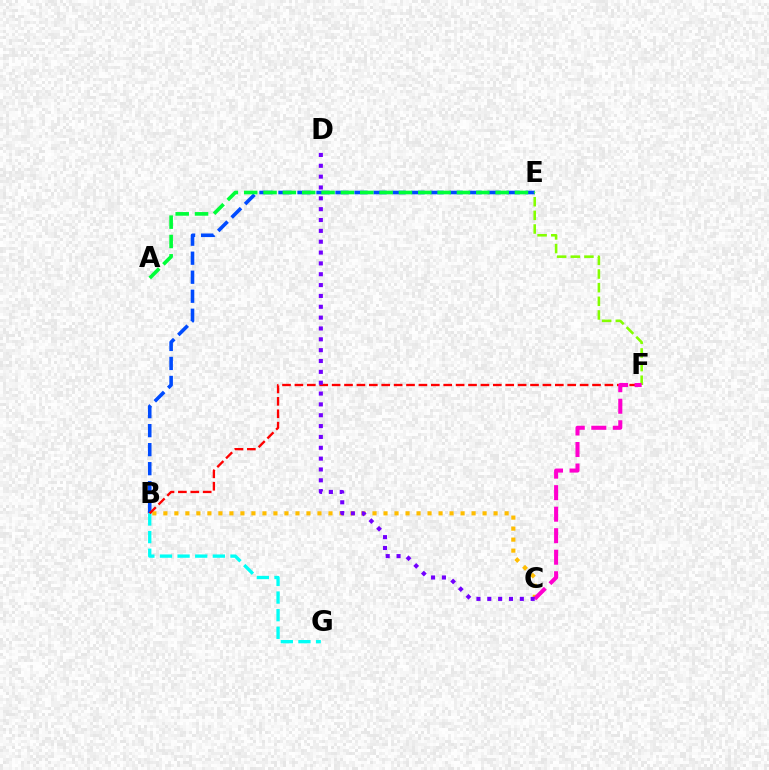{('B', 'E'): [{'color': '#004bff', 'line_style': 'dashed', 'thickness': 2.58}], ('B', 'G'): [{'color': '#00fff6', 'line_style': 'dashed', 'thickness': 2.39}], ('B', 'C'): [{'color': '#ffbd00', 'line_style': 'dotted', 'thickness': 2.99}], ('A', 'E'): [{'color': '#00ff39', 'line_style': 'dashed', 'thickness': 2.63}], ('B', 'F'): [{'color': '#ff0000', 'line_style': 'dashed', 'thickness': 1.68}], ('E', 'F'): [{'color': '#84ff00', 'line_style': 'dashed', 'thickness': 1.85}], ('C', 'F'): [{'color': '#ff00cf', 'line_style': 'dashed', 'thickness': 2.92}], ('C', 'D'): [{'color': '#7200ff', 'line_style': 'dotted', 'thickness': 2.95}]}